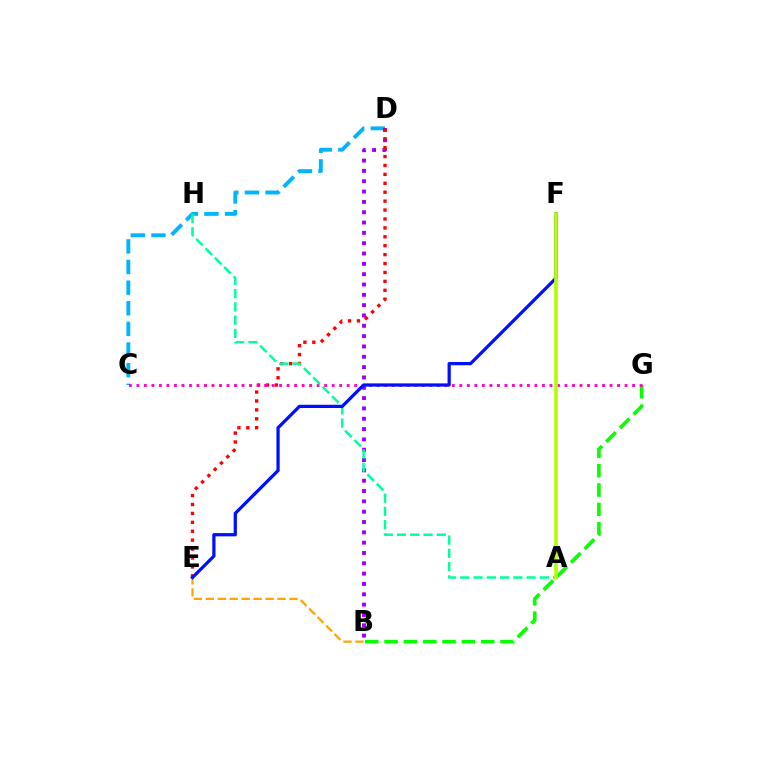{('C', 'D'): [{'color': '#00b5ff', 'line_style': 'dashed', 'thickness': 2.8}], ('B', 'E'): [{'color': '#ffa500', 'line_style': 'dashed', 'thickness': 1.62}], ('B', 'G'): [{'color': '#08ff00', 'line_style': 'dashed', 'thickness': 2.63}], ('B', 'D'): [{'color': '#9b00ff', 'line_style': 'dotted', 'thickness': 2.81}], ('D', 'E'): [{'color': '#ff0000', 'line_style': 'dotted', 'thickness': 2.42}], ('C', 'G'): [{'color': '#ff00bd', 'line_style': 'dotted', 'thickness': 2.04}], ('A', 'H'): [{'color': '#00ff9d', 'line_style': 'dashed', 'thickness': 1.8}], ('E', 'F'): [{'color': '#0010ff', 'line_style': 'solid', 'thickness': 2.33}], ('A', 'F'): [{'color': '#b3ff00', 'line_style': 'solid', 'thickness': 2.62}]}